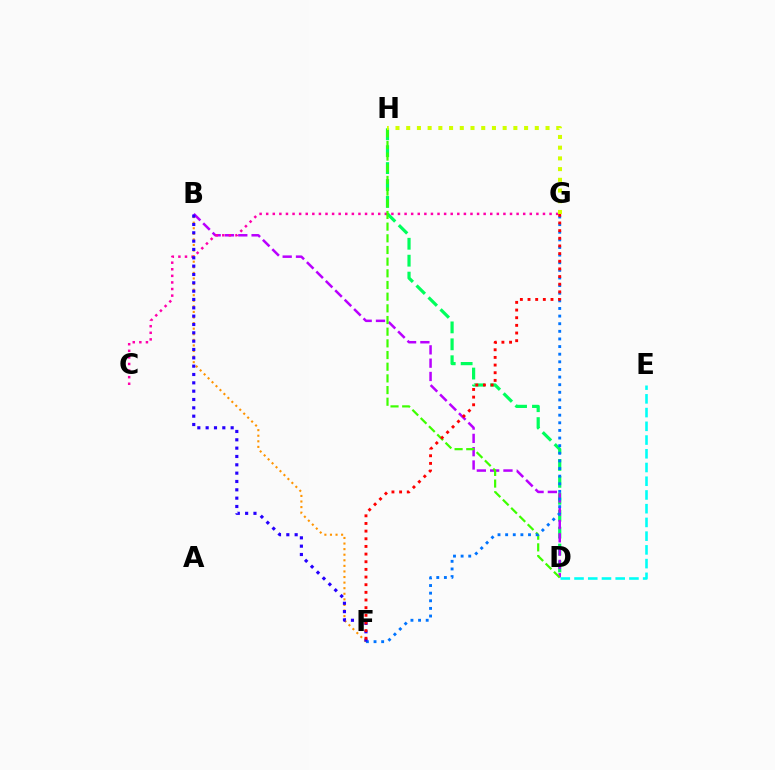{('D', 'H'): [{'color': '#00ff5c', 'line_style': 'dashed', 'thickness': 2.3}, {'color': '#3dff00', 'line_style': 'dashed', 'thickness': 1.59}], ('B', 'F'): [{'color': '#ff9400', 'line_style': 'dotted', 'thickness': 1.52}, {'color': '#2500ff', 'line_style': 'dotted', 'thickness': 2.26}], ('B', 'D'): [{'color': '#b900ff', 'line_style': 'dashed', 'thickness': 1.81}], ('C', 'G'): [{'color': '#ff00ac', 'line_style': 'dotted', 'thickness': 1.79}], ('F', 'G'): [{'color': '#0074ff', 'line_style': 'dotted', 'thickness': 2.07}, {'color': '#ff0000', 'line_style': 'dotted', 'thickness': 2.08}], ('D', 'E'): [{'color': '#00fff6', 'line_style': 'dashed', 'thickness': 1.87}], ('G', 'H'): [{'color': '#d1ff00', 'line_style': 'dotted', 'thickness': 2.91}]}